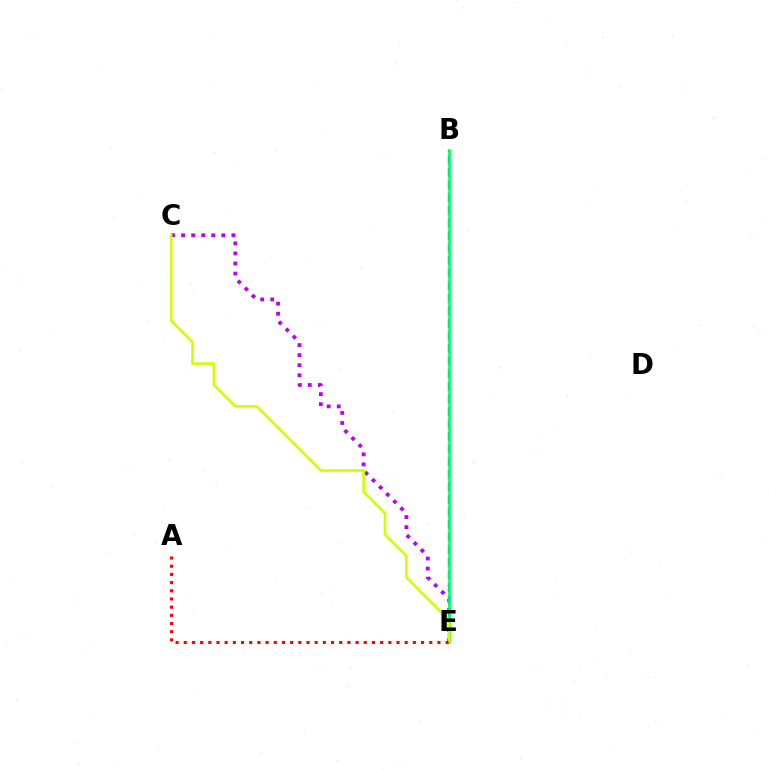{('C', 'E'): [{'color': '#b900ff', 'line_style': 'dotted', 'thickness': 2.73}, {'color': '#d1ff00', 'line_style': 'solid', 'thickness': 1.89}], ('B', 'E'): [{'color': '#0074ff', 'line_style': 'dashed', 'thickness': 1.71}, {'color': '#00ff5c', 'line_style': 'solid', 'thickness': 1.87}], ('A', 'E'): [{'color': '#ff0000', 'line_style': 'dotted', 'thickness': 2.22}]}